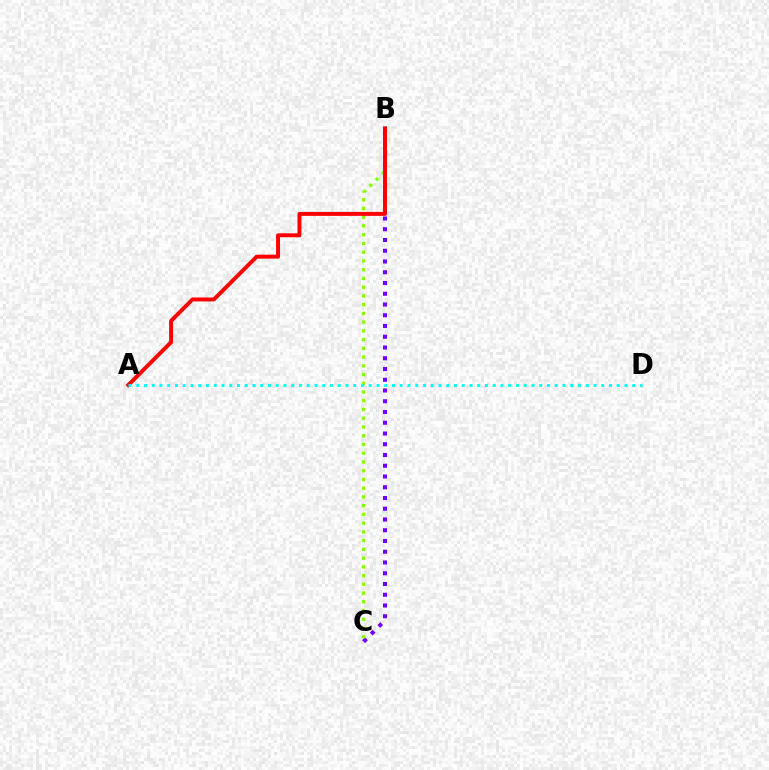{('B', 'C'): [{'color': '#7200ff', 'line_style': 'dotted', 'thickness': 2.92}, {'color': '#84ff00', 'line_style': 'dotted', 'thickness': 2.37}], ('A', 'B'): [{'color': '#ff0000', 'line_style': 'solid', 'thickness': 2.85}], ('A', 'D'): [{'color': '#00fff6', 'line_style': 'dotted', 'thickness': 2.11}]}